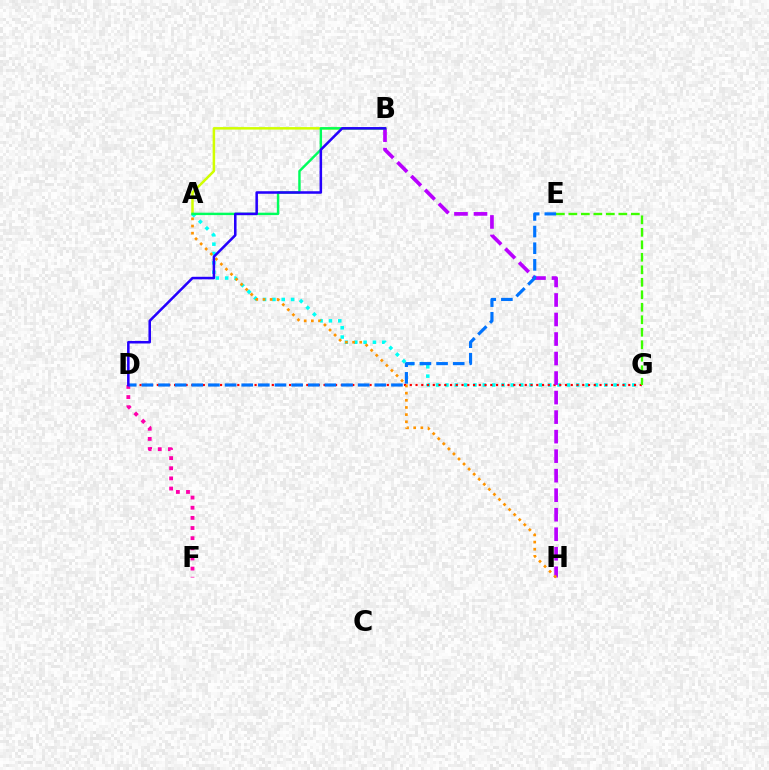{('A', 'B'): [{'color': '#d1ff00', 'line_style': 'solid', 'thickness': 1.8}, {'color': '#00ff5c', 'line_style': 'solid', 'thickness': 1.74}], ('A', 'G'): [{'color': '#00fff6', 'line_style': 'dotted', 'thickness': 2.54}], ('D', 'G'): [{'color': '#ff0000', 'line_style': 'dotted', 'thickness': 1.56}], ('B', 'H'): [{'color': '#b900ff', 'line_style': 'dashed', 'thickness': 2.65}], ('D', 'F'): [{'color': '#ff00ac', 'line_style': 'dotted', 'thickness': 2.76}], ('E', 'G'): [{'color': '#3dff00', 'line_style': 'dashed', 'thickness': 1.7}], ('A', 'H'): [{'color': '#ff9400', 'line_style': 'dotted', 'thickness': 1.94}], ('D', 'E'): [{'color': '#0074ff', 'line_style': 'dashed', 'thickness': 2.26}], ('B', 'D'): [{'color': '#2500ff', 'line_style': 'solid', 'thickness': 1.83}]}